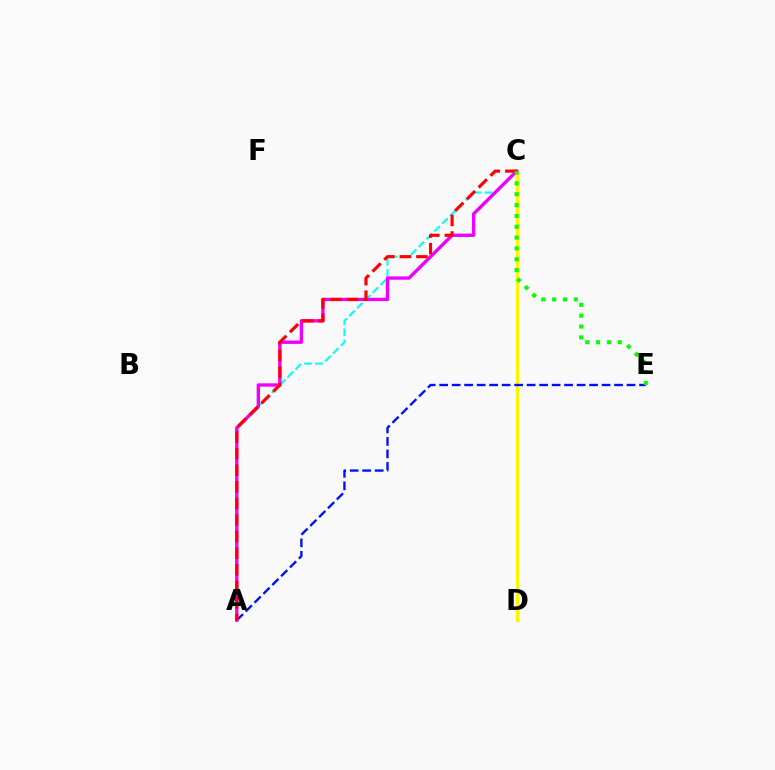{('A', 'C'): [{'color': '#00fff6', 'line_style': 'dashed', 'thickness': 1.5}, {'color': '#ee00ff', 'line_style': 'solid', 'thickness': 2.4}, {'color': '#ff0000', 'line_style': 'dashed', 'thickness': 2.25}], ('C', 'D'): [{'color': '#fcf500', 'line_style': 'solid', 'thickness': 2.32}], ('A', 'E'): [{'color': '#0010ff', 'line_style': 'dashed', 'thickness': 1.7}], ('C', 'E'): [{'color': '#08ff00', 'line_style': 'dotted', 'thickness': 2.95}]}